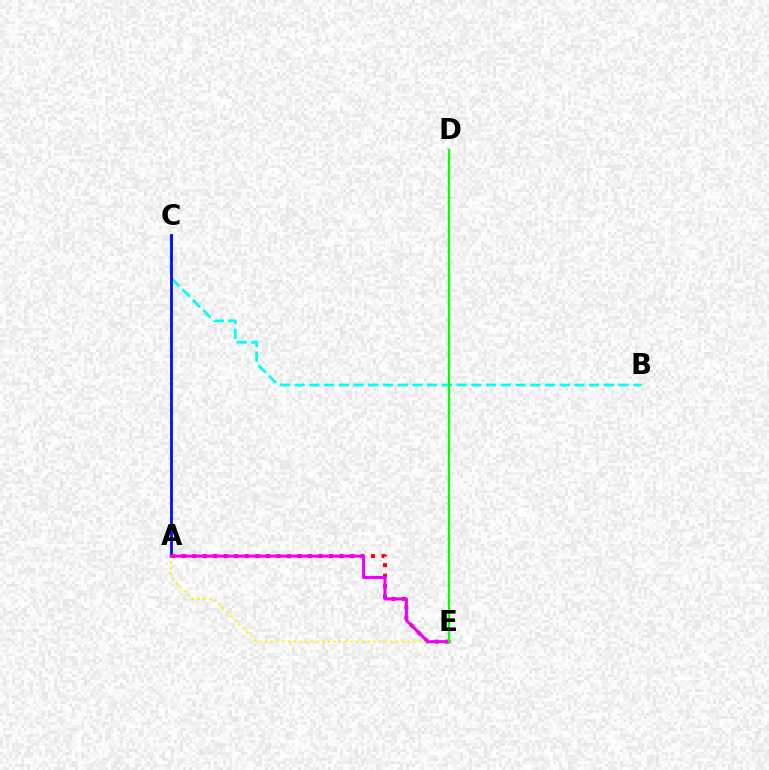{('B', 'C'): [{'color': '#00fff6', 'line_style': 'dashed', 'thickness': 2.0}], ('A', 'C'): [{'color': '#0010ff', 'line_style': 'solid', 'thickness': 2.03}], ('A', 'E'): [{'color': '#ff0000', 'line_style': 'dotted', 'thickness': 2.86}, {'color': '#fcf500', 'line_style': 'dotted', 'thickness': 1.54}, {'color': '#ee00ff', 'line_style': 'solid', 'thickness': 2.21}], ('D', 'E'): [{'color': '#08ff00', 'line_style': 'solid', 'thickness': 1.66}]}